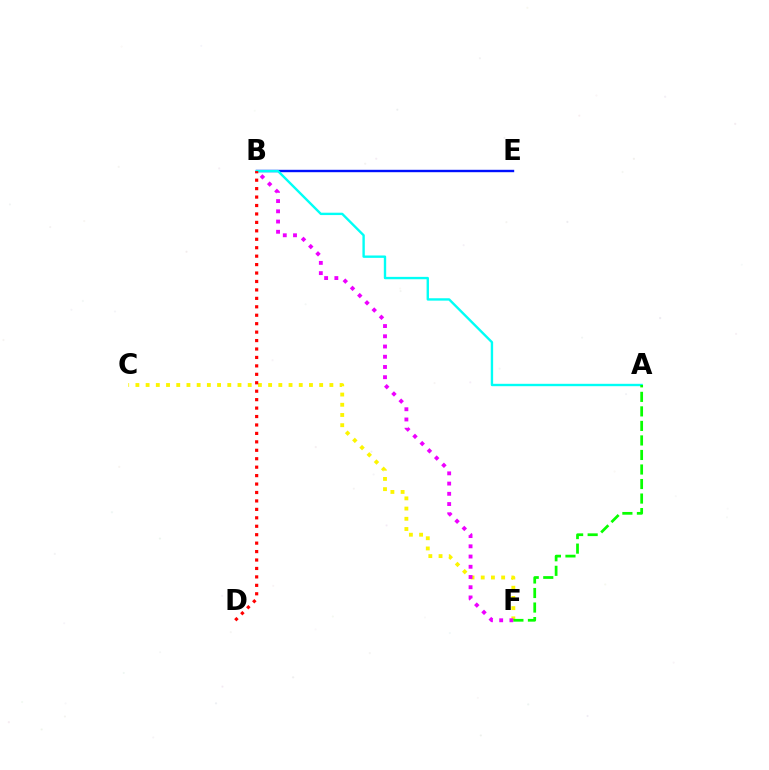{('C', 'F'): [{'color': '#fcf500', 'line_style': 'dotted', 'thickness': 2.77}], ('B', 'F'): [{'color': '#ee00ff', 'line_style': 'dotted', 'thickness': 2.78}], ('B', 'E'): [{'color': '#0010ff', 'line_style': 'solid', 'thickness': 1.73}], ('A', 'B'): [{'color': '#00fff6', 'line_style': 'solid', 'thickness': 1.71}], ('A', 'F'): [{'color': '#08ff00', 'line_style': 'dashed', 'thickness': 1.97}], ('B', 'D'): [{'color': '#ff0000', 'line_style': 'dotted', 'thickness': 2.29}]}